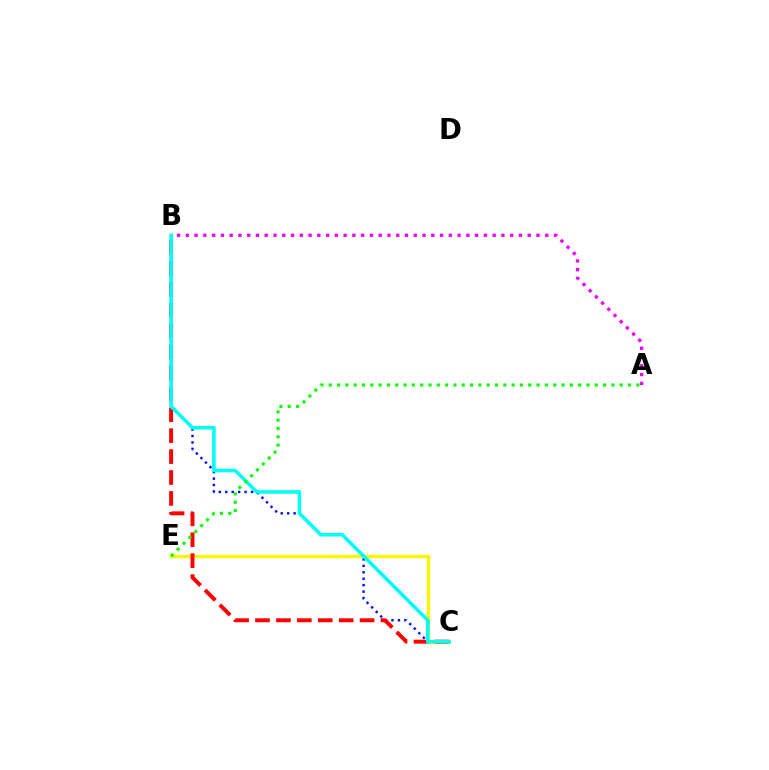{('C', 'E'): [{'color': '#fcf500', 'line_style': 'solid', 'thickness': 2.42}], ('A', 'B'): [{'color': '#ee00ff', 'line_style': 'dotted', 'thickness': 2.38}], ('B', 'C'): [{'color': '#0010ff', 'line_style': 'dotted', 'thickness': 1.75}, {'color': '#ff0000', 'line_style': 'dashed', 'thickness': 2.84}, {'color': '#00fff6', 'line_style': 'solid', 'thickness': 2.58}], ('A', 'E'): [{'color': '#08ff00', 'line_style': 'dotted', 'thickness': 2.26}]}